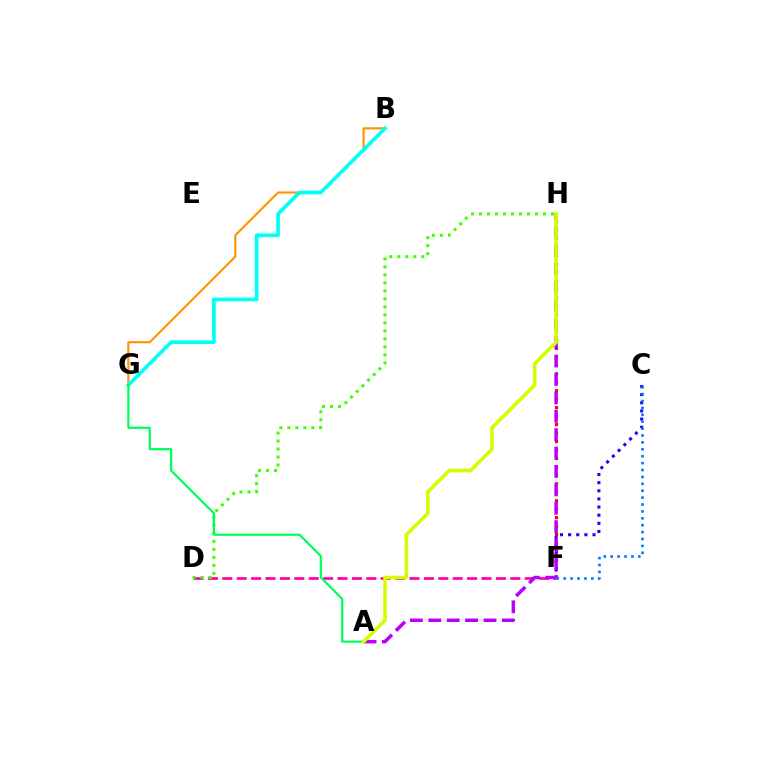{('F', 'H'): [{'color': '#ff0000', 'line_style': 'dotted', 'thickness': 2.3}], ('D', 'F'): [{'color': '#ff00ac', 'line_style': 'dashed', 'thickness': 1.96}], ('C', 'F'): [{'color': '#2500ff', 'line_style': 'dotted', 'thickness': 2.21}, {'color': '#0074ff', 'line_style': 'dotted', 'thickness': 1.87}], ('A', 'H'): [{'color': '#b900ff', 'line_style': 'dashed', 'thickness': 2.5}, {'color': '#d1ff00', 'line_style': 'solid', 'thickness': 2.57}], ('B', 'G'): [{'color': '#ff9400', 'line_style': 'solid', 'thickness': 1.54}, {'color': '#00fff6', 'line_style': 'solid', 'thickness': 2.67}], ('D', 'H'): [{'color': '#3dff00', 'line_style': 'dotted', 'thickness': 2.17}], ('A', 'G'): [{'color': '#00ff5c', 'line_style': 'solid', 'thickness': 1.59}]}